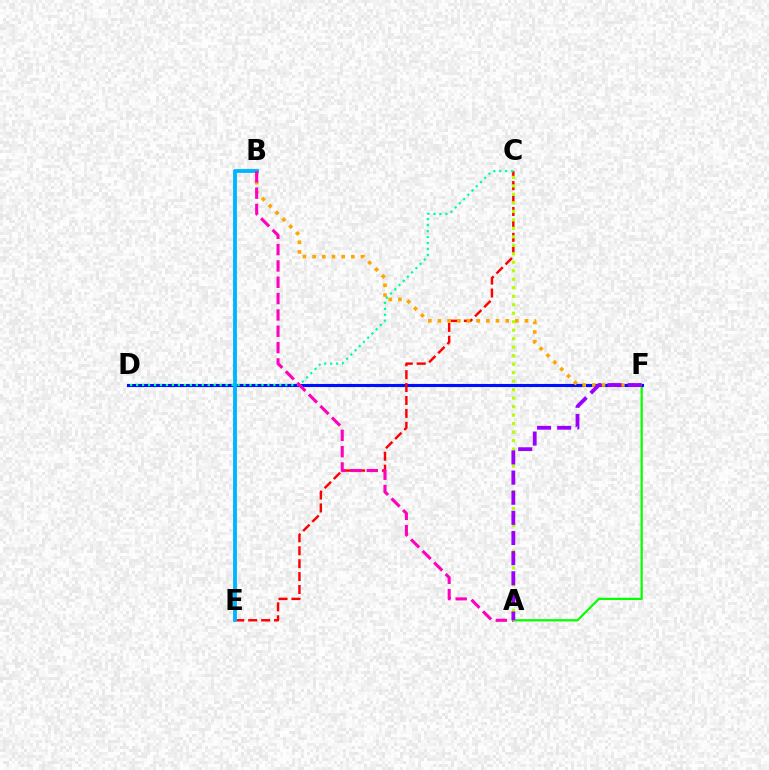{('A', 'F'): [{'color': '#08ff00', 'line_style': 'solid', 'thickness': 1.62}, {'color': '#9b00ff', 'line_style': 'dashed', 'thickness': 2.74}], ('D', 'F'): [{'color': '#0010ff', 'line_style': 'solid', 'thickness': 2.23}], ('C', 'E'): [{'color': '#ff0000', 'line_style': 'dashed', 'thickness': 1.76}], ('B', 'F'): [{'color': '#ffa500', 'line_style': 'dotted', 'thickness': 2.63}], ('C', 'D'): [{'color': '#00ff9d', 'line_style': 'dotted', 'thickness': 1.62}], ('B', 'E'): [{'color': '#00b5ff', 'line_style': 'solid', 'thickness': 2.75}], ('A', 'B'): [{'color': '#ff00bd', 'line_style': 'dashed', 'thickness': 2.22}], ('A', 'C'): [{'color': '#b3ff00', 'line_style': 'dotted', 'thickness': 2.31}]}